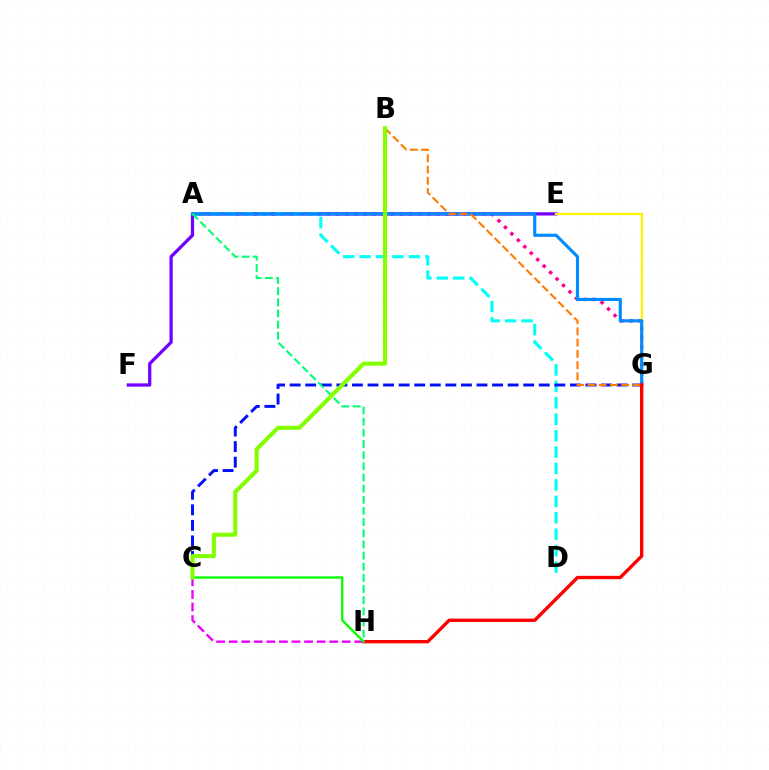{('A', 'G'): [{'color': '#ff0094', 'line_style': 'dotted', 'thickness': 2.48}, {'color': '#008cff', 'line_style': 'solid', 'thickness': 2.26}], ('E', 'F'): [{'color': '#7200ff', 'line_style': 'solid', 'thickness': 2.33}], ('A', 'D'): [{'color': '#00fff6', 'line_style': 'dashed', 'thickness': 2.23}], ('E', 'G'): [{'color': '#fcf500', 'line_style': 'solid', 'thickness': 1.62}], ('C', 'H'): [{'color': '#ee00ff', 'line_style': 'dashed', 'thickness': 1.71}, {'color': '#08ff00', 'line_style': 'solid', 'thickness': 1.69}], ('C', 'G'): [{'color': '#0010ff', 'line_style': 'dashed', 'thickness': 2.11}], ('B', 'G'): [{'color': '#ff7c00', 'line_style': 'dashed', 'thickness': 1.53}], ('G', 'H'): [{'color': '#ff0000', 'line_style': 'solid', 'thickness': 2.42}], ('A', 'H'): [{'color': '#00ff74', 'line_style': 'dashed', 'thickness': 1.52}], ('B', 'C'): [{'color': '#84ff00', 'line_style': 'solid', 'thickness': 2.95}]}